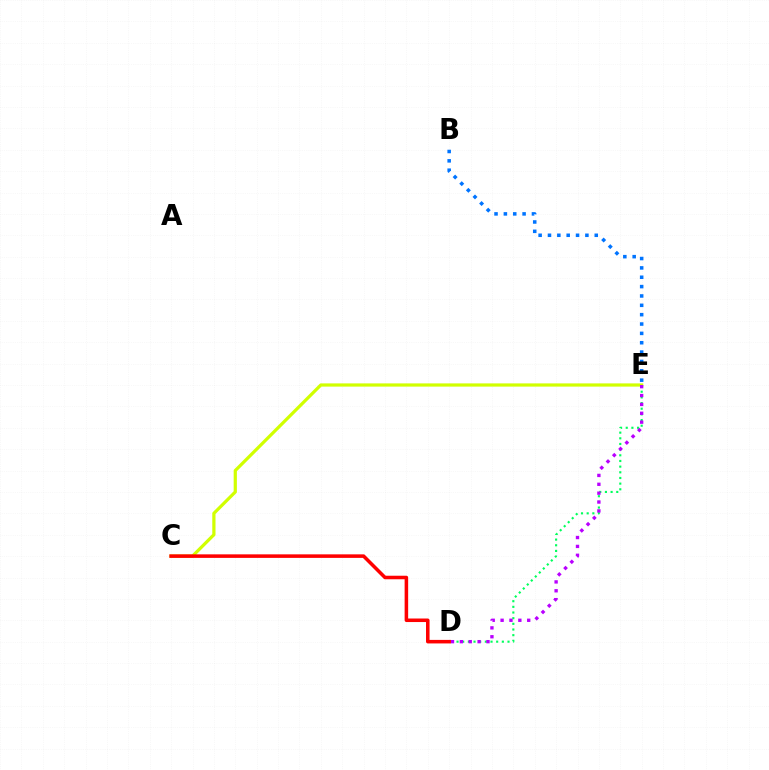{('C', 'E'): [{'color': '#d1ff00', 'line_style': 'solid', 'thickness': 2.32}], ('D', 'E'): [{'color': '#00ff5c', 'line_style': 'dotted', 'thickness': 1.54}, {'color': '#b900ff', 'line_style': 'dotted', 'thickness': 2.41}], ('B', 'E'): [{'color': '#0074ff', 'line_style': 'dotted', 'thickness': 2.54}], ('C', 'D'): [{'color': '#ff0000', 'line_style': 'solid', 'thickness': 2.55}]}